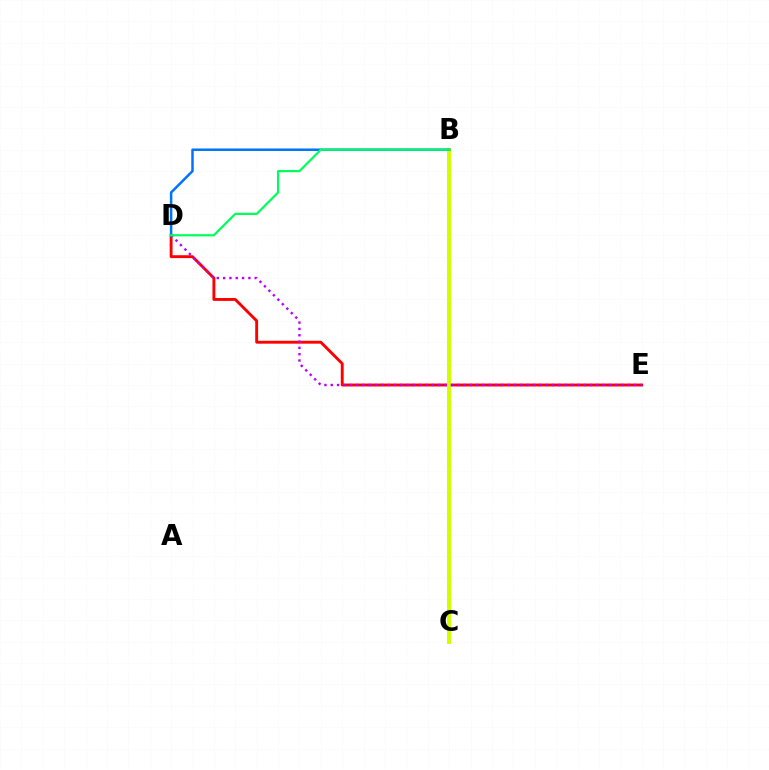{('D', 'E'): [{'color': '#ff0000', 'line_style': 'solid', 'thickness': 2.08}, {'color': '#b900ff', 'line_style': 'dotted', 'thickness': 1.72}], ('B', 'C'): [{'color': '#d1ff00', 'line_style': 'solid', 'thickness': 2.87}], ('B', 'D'): [{'color': '#0074ff', 'line_style': 'solid', 'thickness': 1.81}, {'color': '#00ff5c', 'line_style': 'solid', 'thickness': 1.59}]}